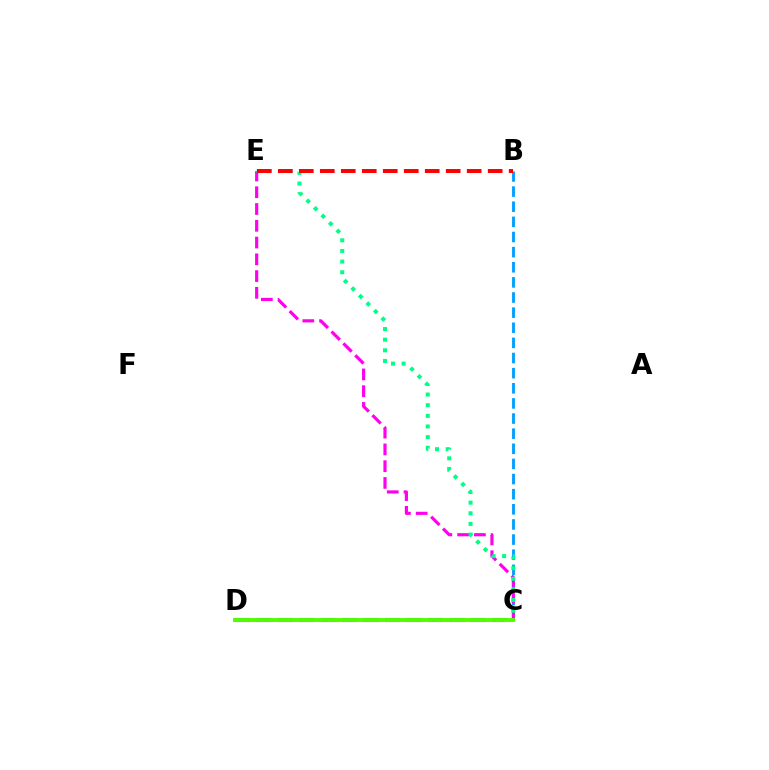{('B', 'C'): [{'color': '#009eff', 'line_style': 'dashed', 'thickness': 2.06}], ('C', 'E'): [{'color': '#ff00ed', 'line_style': 'dashed', 'thickness': 2.28}, {'color': '#00ff86', 'line_style': 'dotted', 'thickness': 2.89}], ('C', 'D'): [{'color': '#3700ff', 'line_style': 'dashed', 'thickness': 2.91}, {'color': '#ffd500', 'line_style': 'dotted', 'thickness': 2.28}, {'color': '#4fff00', 'line_style': 'solid', 'thickness': 2.81}], ('B', 'E'): [{'color': '#ff0000', 'line_style': 'dashed', 'thickness': 2.85}]}